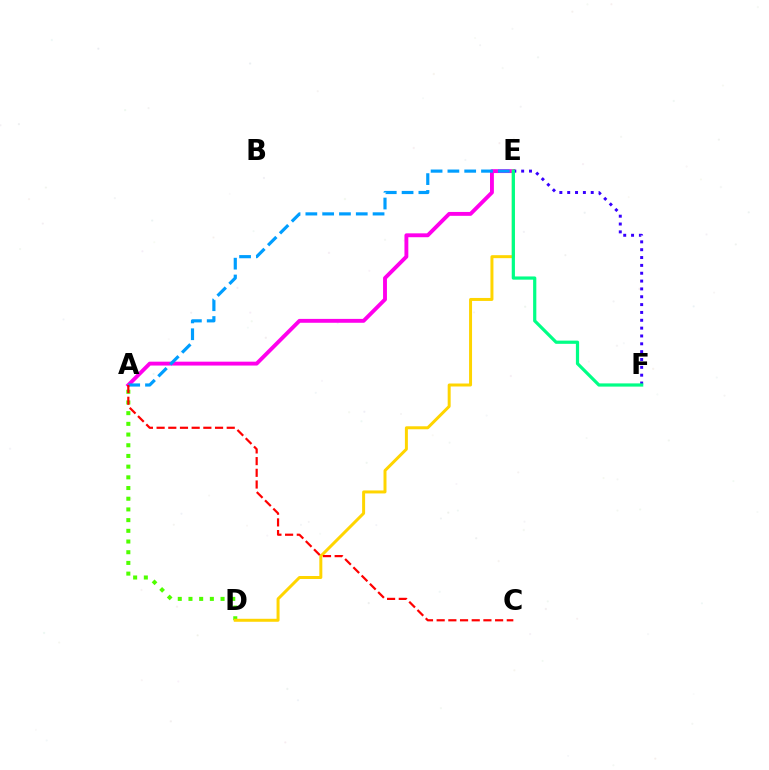{('A', 'E'): [{'color': '#ff00ed', 'line_style': 'solid', 'thickness': 2.79}, {'color': '#009eff', 'line_style': 'dashed', 'thickness': 2.28}], ('A', 'D'): [{'color': '#4fff00', 'line_style': 'dotted', 'thickness': 2.91}], ('D', 'E'): [{'color': '#ffd500', 'line_style': 'solid', 'thickness': 2.15}], ('E', 'F'): [{'color': '#3700ff', 'line_style': 'dotted', 'thickness': 2.13}, {'color': '#00ff86', 'line_style': 'solid', 'thickness': 2.31}], ('A', 'C'): [{'color': '#ff0000', 'line_style': 'dashed', 'thickness': 1.59}]}